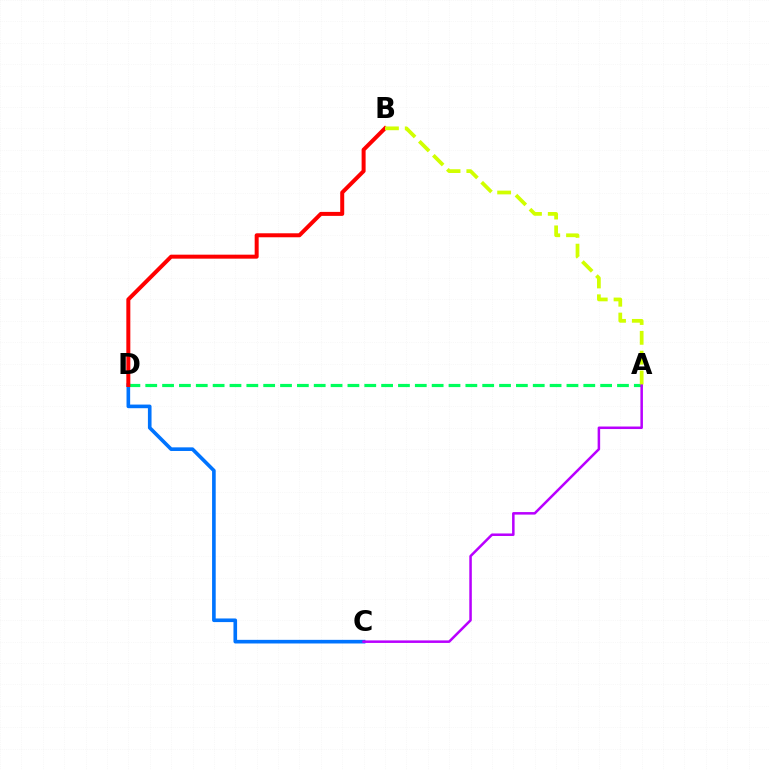{('C', 'D'): [{'color': '#0074ff', 'line_style': 'solid', 'thickness': 2.61}], ('A', 'D'): [{'color': '#00ff5c', 'line_style': 'dashed', 'thickness': 2.29}], ('B', 'D'): [{'color': '#ff0000', 'line_style': 'solid', 'thickness': 2.87}], ('A', 'C'): [{'color': '#b900ff', 'line_style': 'solid', 'thickness': 1.81}], ('A', 'B'): [{'color': '#d1ff00', 'line_style': 'dashed', 'thickness': 2.69}]}